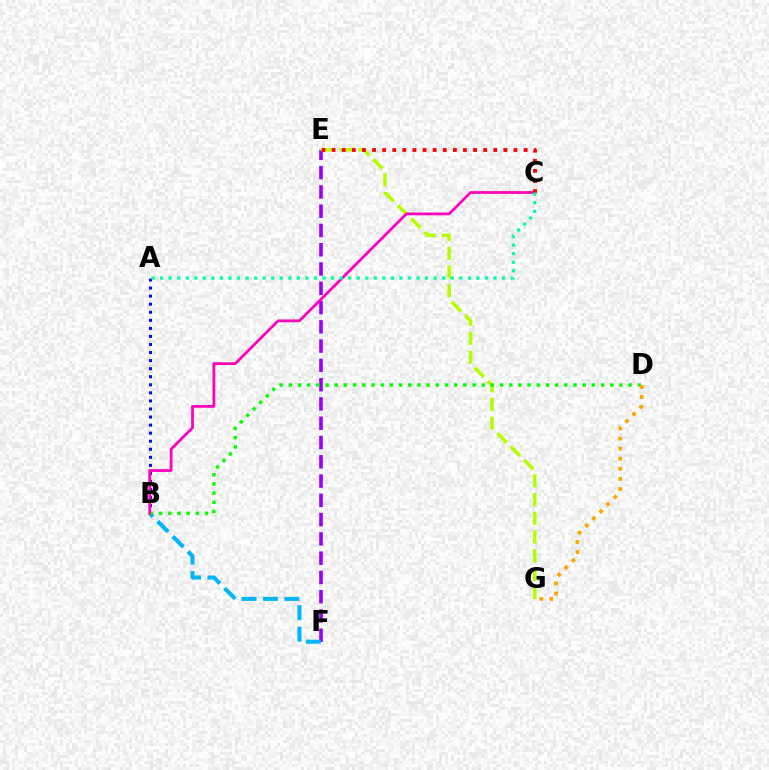{('A', 'B'): [{'color': '#0010ff', 'line_style': 'dotted', 'thickness': 2.19}], ('E', 'F'): [{'color': '#9b00ff', 'line_style': 'dashed', 'thickness': 2.62}], ('E', 'G'): [{'color': '#b3ff00', 'line_style': 'dashed', 'thickness': 2.55}], ('B', 'F'): [{'color': '#00b5ff', 'line_style': 'dashed', 'thickness': 2.91}], ('B', 'D'): [{'color': '#08ff00', 'line_style': 'dotted', 'thickness': 2.5}], ('B', 'C'): [{'color': '#ff00bd', 'line_style': 'solid', 'thickness': 1.99}], ('C', 'E'): [{'color': '#ff0000', 'line_style': 'dotted', 'thickness': 2.75}], ('D', 'G'): [{'color': '#ffa500', 'line_style': 'dotted', 'thickness': 2.74}], ('A', 'C'): [{'color': '#00ff9d', 'line_style': 'dotted', 'thickness': 2.32}]}